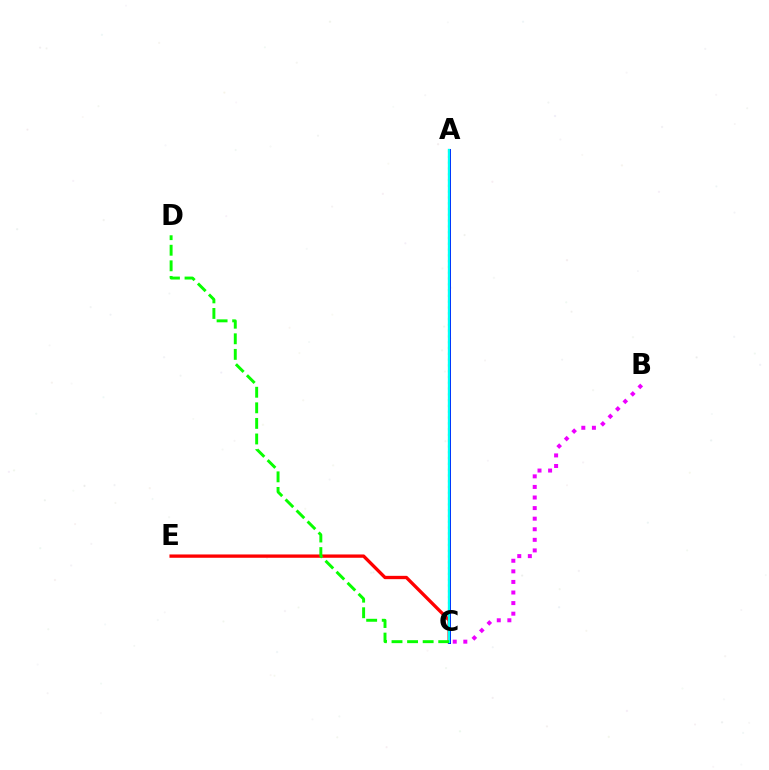{('C', 'E'): [{'color': '#ff0000', 'line_style': 'solid', 'thickness': 2.39}], ('A', 'C'): [{'color': '#fcf500', 'line_style': 'dotted', 'thickness': 1.57}, {'color': '#0010ff', 'line_style': 'solid', 'thickness': 2.15}, {'color': '#00fff6', 'line_style': 'solid', 'thickness': 1.69}], ('B', 'C'): [{'color': '#ee00ff', 'line_style': 'dotted', 'thickness': 2.87}], ('C', 'D'): [{'color': '#08ff00', 'line_style': 'dashed', 'thickness': 2.12}]}